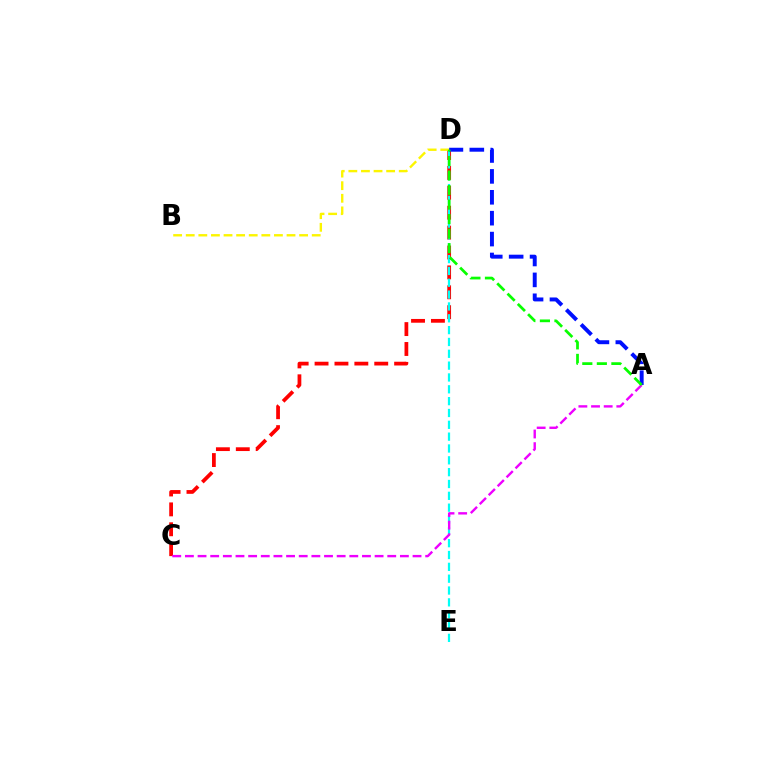{('C', 'D'): [{'color': '#ff0000', 'line_style': 'dashed', 'thickness': 2.7}], ('B', 'D'): [{'color': '#fcf500', 'line_style': 'dashed', 'thickness': 1.71}], ('D', 'E'): [{'color': '#00fff6', 'line_style': 'dashed', 'thickness': 1.61}], ('A', 'D'): [{'color': '#0010ff', 'line_style': 'dashed', 'thickness': 2.84}, {'color': '#08ff00', 'line_style': 'dashed', 'thickness': 1.97}], ('A', 'C'): [{'color': '#ee00ff', 'line_style': 'dashed', 'thickness': 1.72}]}